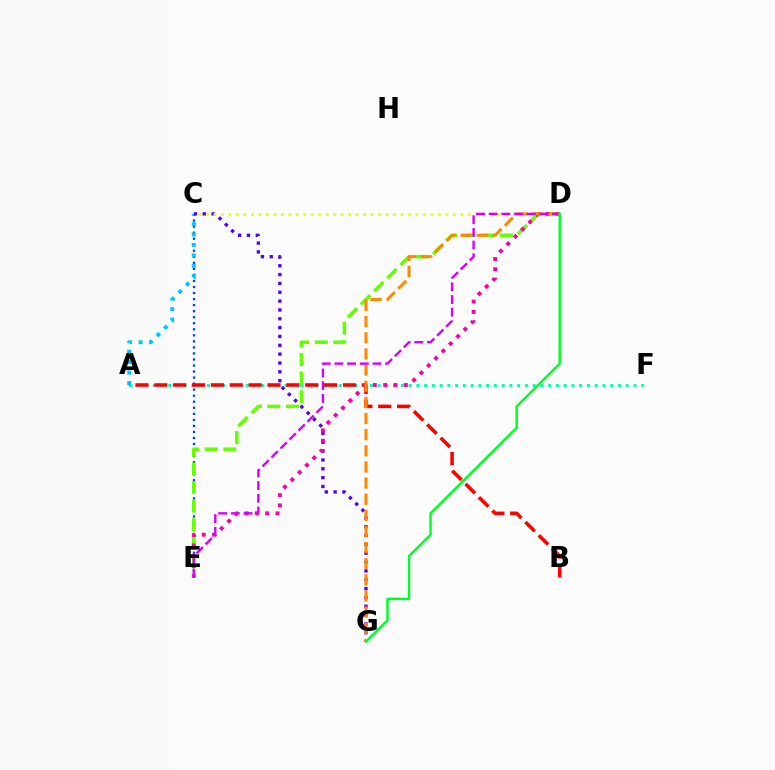{('A', 'F'): [{'color': '#00ffaf', 'line_style': 'dotted', 'thickness': 2.11}], ('C', 'E'): [{'color': '#003fff', 'line_style': 'dotted', 'thickness': 1.64}], ('A', 'C'): [{'color': '#00c7ff', 'line_style': 'dotted', 'thickness': 2.84}], ('D', 'E'): [{'color': '#66ff00', 'line_style': 'dashed', 'thickness': 2.53}, {'color': '#ff00a0', 'line_style': 'dotted', 'thickness': 2.8}, {'color': '#d600ff', 'line_style': 'dashed', 'thickness': 1.72}], ('C', 'G'): [{'color': '#4f00ff', 'line_style': 'dotted', 'thickness': 2.4}], ('C', 'D'): [{'color': '#eeff00', 'line_style': 'dotted', 'thickness': 2.03}], ('A', 'B'): [{'color': '#ff0000', 'line_style': 'dashed', 'thickness': 2.56}], ('D', 'G'): [{'color': '#ff8800', 'line_style': 'dashed', 'thickness': 2.19}, {'color': '#00ff27', 'line_style': 'solid', 'thickness': 1.77}]}